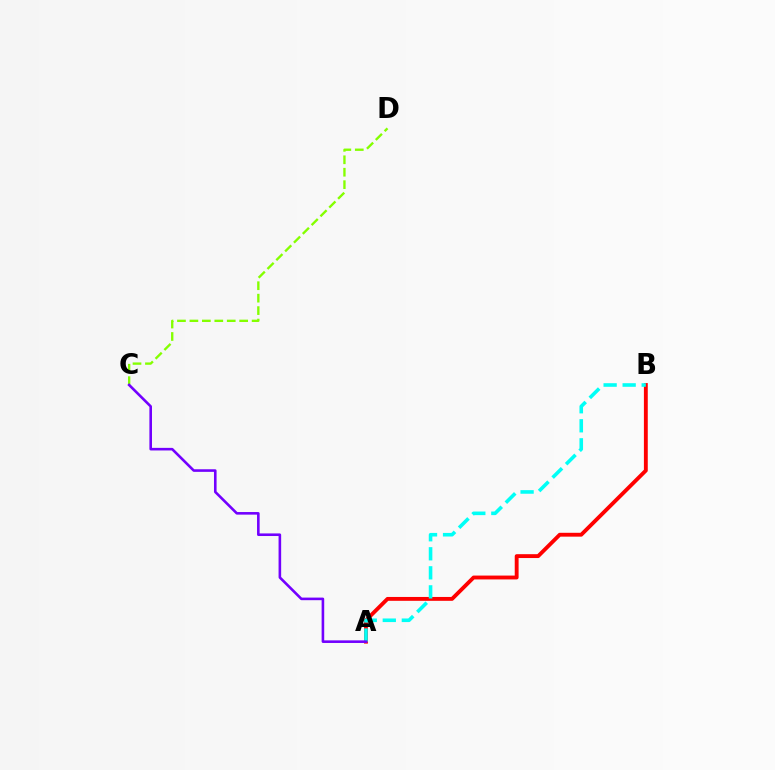{('A', 'B'): [{'color': '#ff0000', 'line_style': 'solid', 'thickness': 2.78}, {'color': '#00fff6', 'line_style': 'dashed', 'thickness': 2.59}], ('C', 'D'): [{'color': '#84ff00', 'line_style': 'dashed', 'thickness': 1.69}], ('A', 'C'): [{'color': '#7200ff', 'line_style': 'solid', 'thickness': 1.87}]}